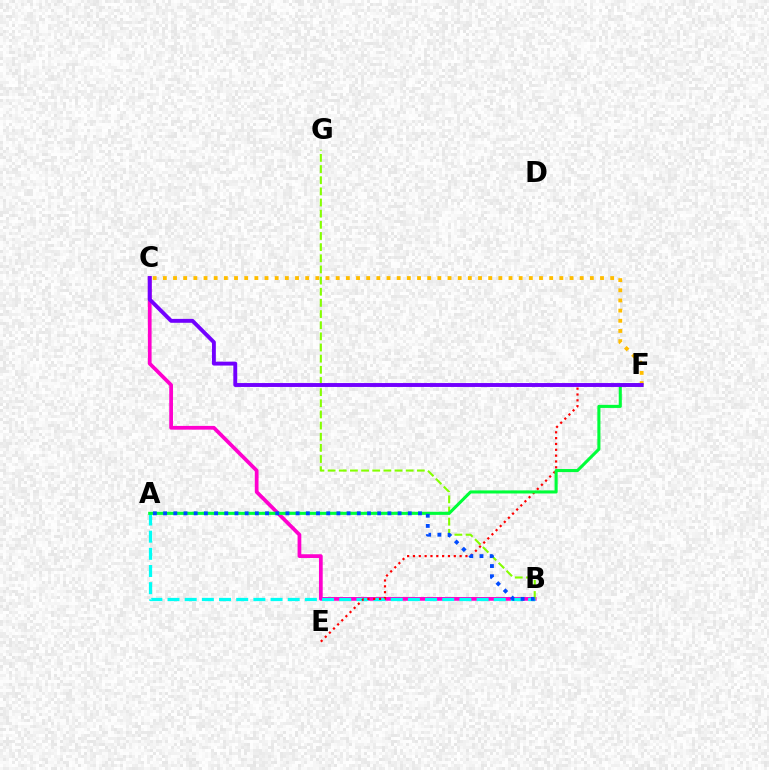{('B', 'C'): [{'color': '#ff00cf', 'line_style': 'solid', 'thickness': 2.69}], ('A', 'B'): [{'color': '#00fff6', 'line_style': 'dashed', 'thickness': 2.33}, {'color': '#004bff', 'line_style': 'dotted', 'thickness': 2.77}], ('E', 'F'): [{'color': '#ff0000', 'line_style': 'dotted', 'thickness': 1.58}], ('C', 'F'): [{'color': '#ffbd00', 'line_style': 'dotted', 'thickness': 2.76}, {'color': '#7200ff', 'line_style': 'solid', 'thickness': 2.81}], ('B', 'G'): [{'color': '#84ff00', 'line_style': 'dashed', 'thickness': 1.52}], ('A', 'F'): [{'color': '#00ff39', 'line_style': 'solid', 'thickness': 2.22}]}